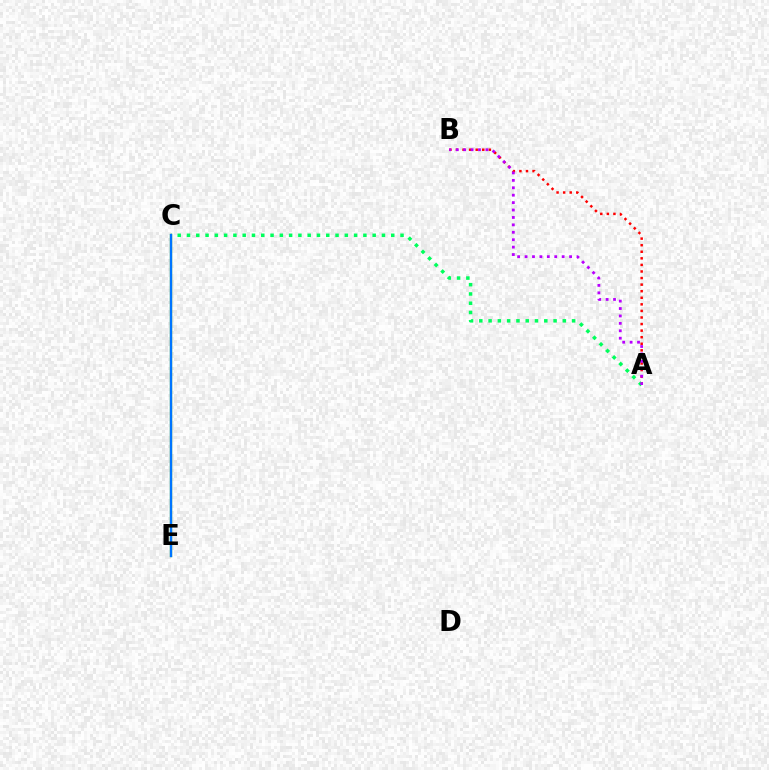{('A', 'B'): [{'color': '#ff0000', 'line_style': 'dotted', 'thickness': 1.79}, {'color': '#b900ff', 'line_style': 'dotted', 'thickness': 2.02}], ('A', 'C'): [{'color': '#00ff5c', 'line_style': 'dotted', 'thickness': 2.52}], ('C', 'E'): [{'color': '#d1ff00', 'line_style': 'solid', 'thickness': 1.67}, {'color': '#0074ff', 'line_style': 'solid', 'thickness': 1.75}]}